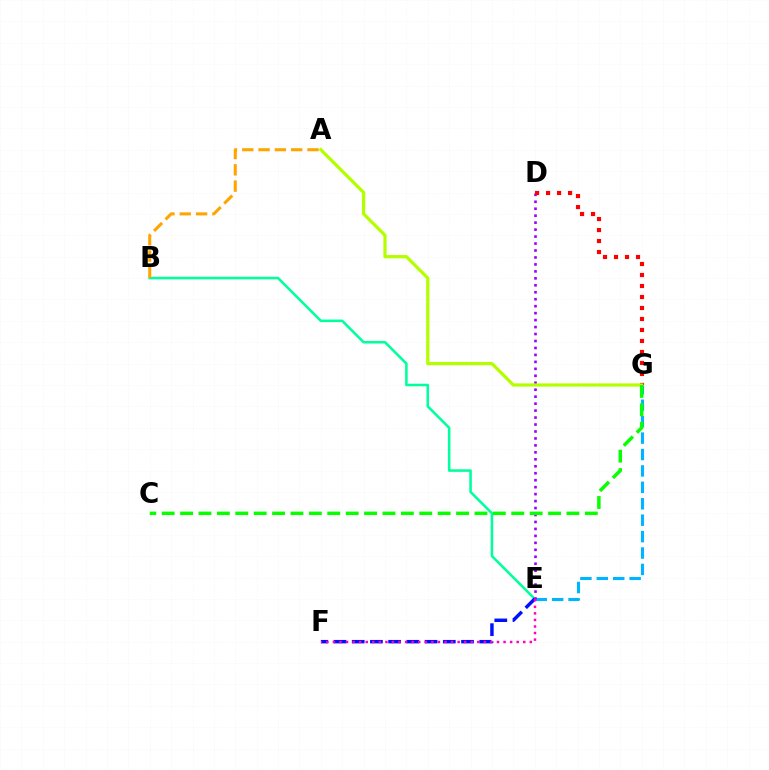{('B', 'E'): [{'color': '#00ff9d', 'line_style': 'solid', 'thickness': 1.84}], ('E', 'F'): [{'color': '#0010ff', 'line_style': 'dashed', 'thickness': 2.48}, {'color': '#ff00bd', 'line_style': 'dotted', 'thickness': 1.78}], ('E', 'G'): [{'color': '#00b5ff', 'line_style': 'dashed', 'thickness': 2.23}], ('D', 'E'): [{'color': '#9b00ff', 'line_style': 'dotted', 'thickness': 1.89}], ('D', 'G'): [{'color': '#ff0000', 'line_style': 'dotted', 'thickness': 2.99}], ('A', 'G'): [{'color': '#b3ff00', 'line_style': 'solid', 'thickness': 2.34}], ('A', 'B'): [{'color': '#ffa500', 'line_style': 'dashed', 'thickness': 2.21}], ('C', 'G'): [{'color': '#08ff00', 'line_style': 'dashed', 'thickness': 2.5}]}